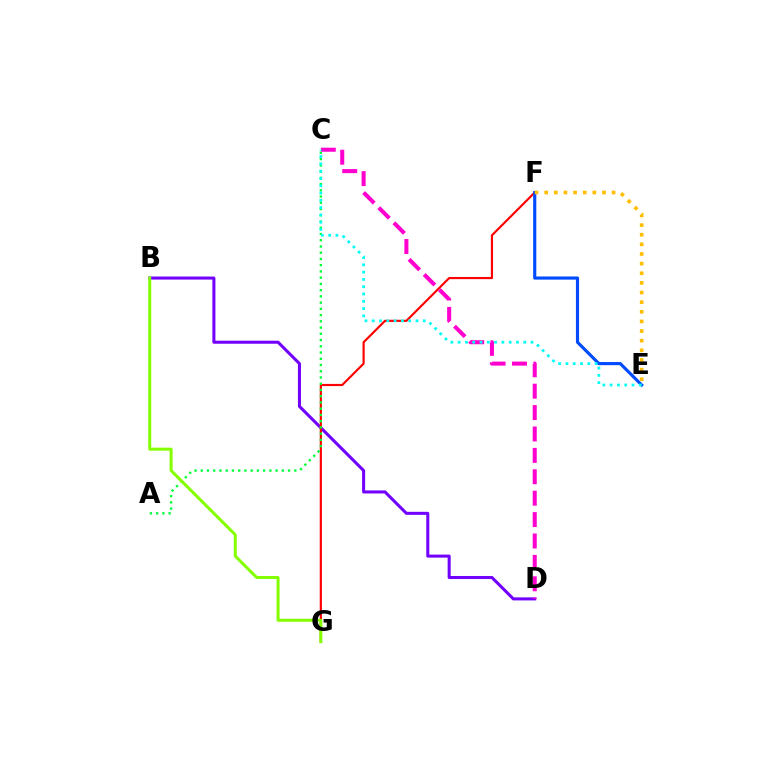{('B', 'D'): [{'color': '#7200ff', 'line_style': 'solid', 'thickness': 2.19}], ('F', 'G'): [{'color': '#ff0000', 'line_style': 'solid', 'thickness': 1.56}], ('A', 'C'): [{'color': '#00ff39', 'line_style': 'dotted', 'thickness': 1.69}], ('E', 'F'): [{'color': '#004bff', 'line_style': 'solid', 'thickness': 2.26}, {'color': '#ffbd00', 'line_style': 'dotted', 'thickness': 2.62}], ('C', 'D'): [{'color': '#ff00cf', 'line_style': 'dashed', 'thickness': 2.91}], ('B', 'G'): [{'color': '#84ff00', 'line_style': 'solid', 'thickness': 2.16}], ('C', 'E'): [{'color': '#00fff6', 'line_style': 'dotted', 'thickness': 1.98}]}